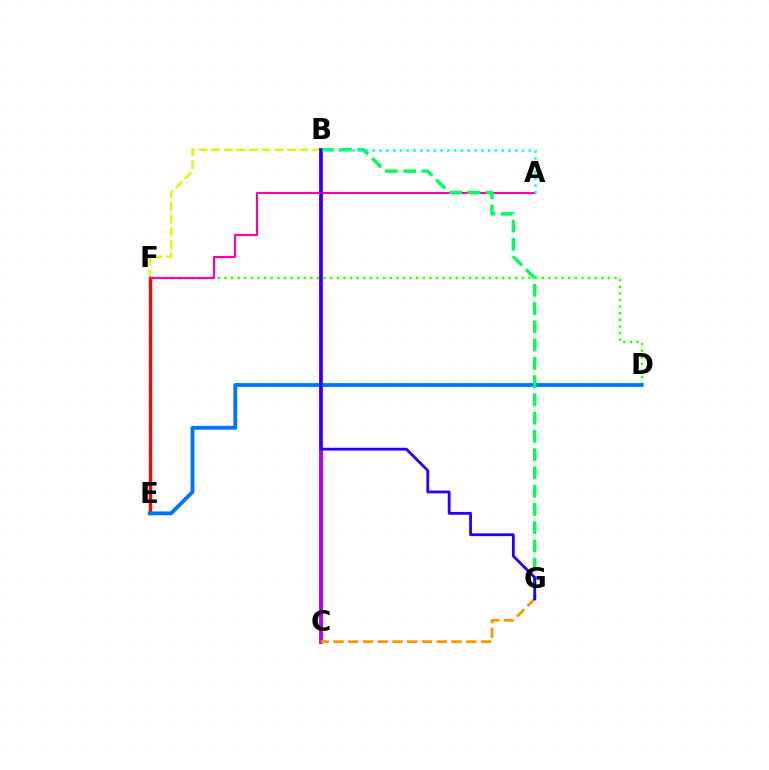{('B', 'F'): [{'color': '#d1ff00', 'line_style': 'dashed', 'thickness': 1.72}], ('E', 'F'): [{'color': '#ff0000', 'line_style': 'solid', 'thickness': 2.4}], ('B', 'C'): [{'color': '#b900ff', 'line_style': 'solid', 'thickness': 2.84}], ('D', 'F'): [{'color': '#3dff00', 'line_style': 'dotted', 'thickness': 1.8}], ('A', 'F'): [{'color': '#ff00ac', 'line_style': 'solid', 'thickness': 1.54}], ('D', 'E'): [{'color': '#0074ff', 'line_style': 'solid', 'thickness': 2.75}], ('C', 'G'): [{'color': '#ff9400', 'line_style': 'dashed', 'thickness': 2.0}], ('B', 'G'): [{'color': '#00ff5c', 'line_style': 'dashed', 'thickness': 2.48}, {'color': '#2500ff', 'line_style': 'solid', 'thickness': 2.02}], ('A', 'B'): [{'color': '#00fff6', 'line_style': 'dotted', 'thickness': 1.84}]}